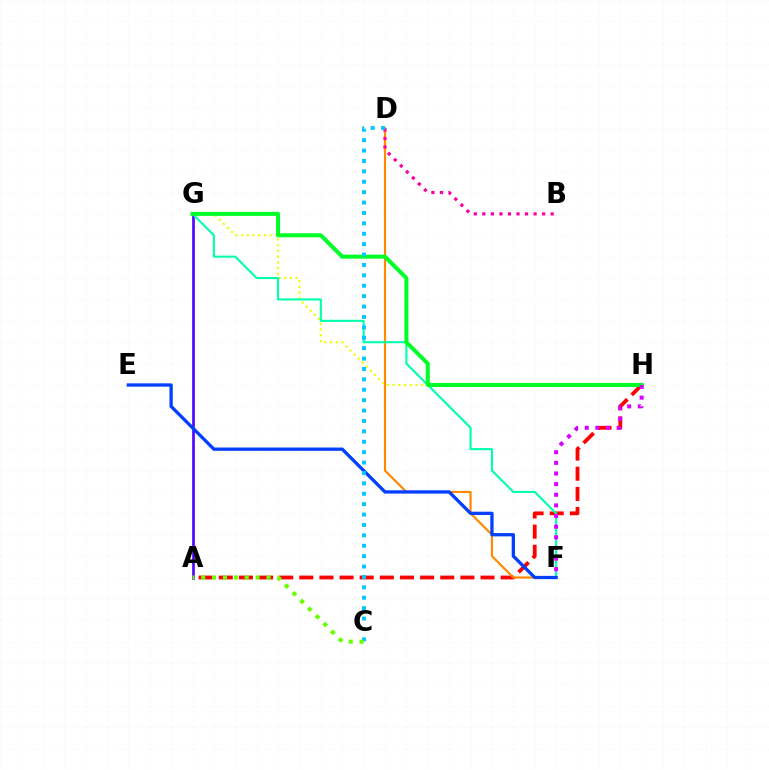{('A', 'H'): [{'color': '#ff0000', 'line_style': 'dashed', 'thickness': 2.74}], ('D', 'F'): [{'color': '#ff8800', 'line_style': 'solid', 'thickness': 1.57}], ('G', 'H'): [{'color': '#eeff00', 'line_style': 'dotted', 'thickness': 1.56}, {'color': '#00ff27', 'line_style': 'solid', 'thickness': 2.89}], ('B', 'D'): [{'color': '#ff00a0', 'line_style': 'dotted', 'thickness': 2.32}], ('A', 'G'): [{'color': '#4f00ff', 'line_style': 'solid', 'thickness': 1.91}], ('F', 'G'): [{'color': '#00ffaf', 'line_style': 'solid', 'thickness': 1.51}], ('F', 'H'): [{'color': '#d600ff', 'line_style': 'dotted', 'thickness': 2.89}], ('E', 'F'): [{'color': '#003fff', 'line_style': 'solid', 'thickness': 2.37}], ('C', 'D'): [{'color': '#00c7ff', 'line_style': 'dotted', 'thickness': 2.83}], ('A', 'C'): [{'color': '#66ff00', 'line_style': 'dotted', 'thickness': 2.96}]}